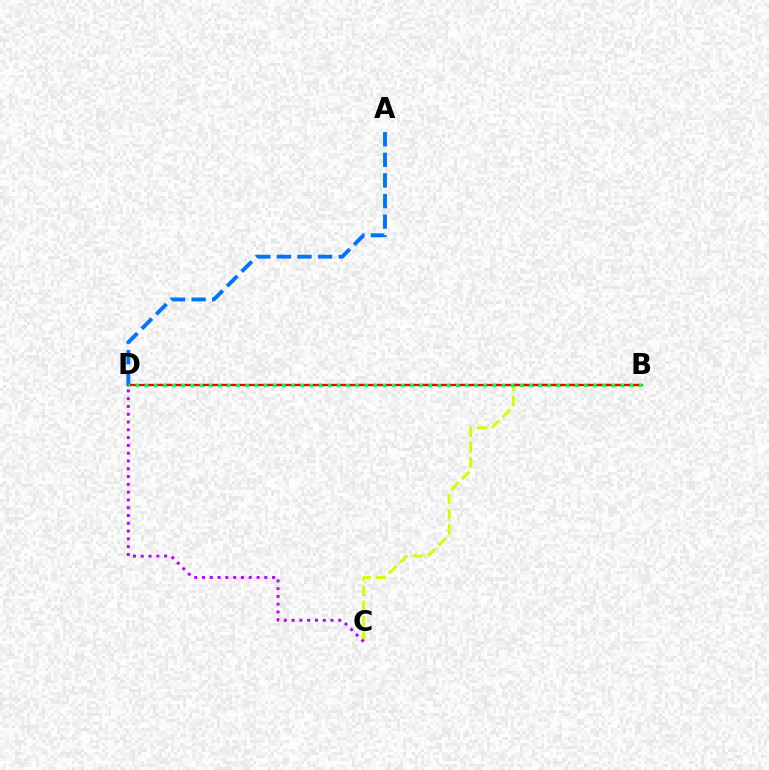{('B', 'C'): [{'color': '#d1ff00', 'line_style': 'dashed', 'thickness': 2.07}], ('C', 'D'): [{'color': '#b900ff', 'line_style': 'dotted', 'thickness': 2.12}], ('B', 'D'): [{'color': '#ff0000', 'line_style': 'solid', 'thickness': 1.69}, {'color': '#00ff5c', 'line_style': 'dotted', 'thickness': 2.49}], ('A', 'D'): [{'color': '#0074ff', 'line_style': 'dashed', 'thickness': 2.8}]}